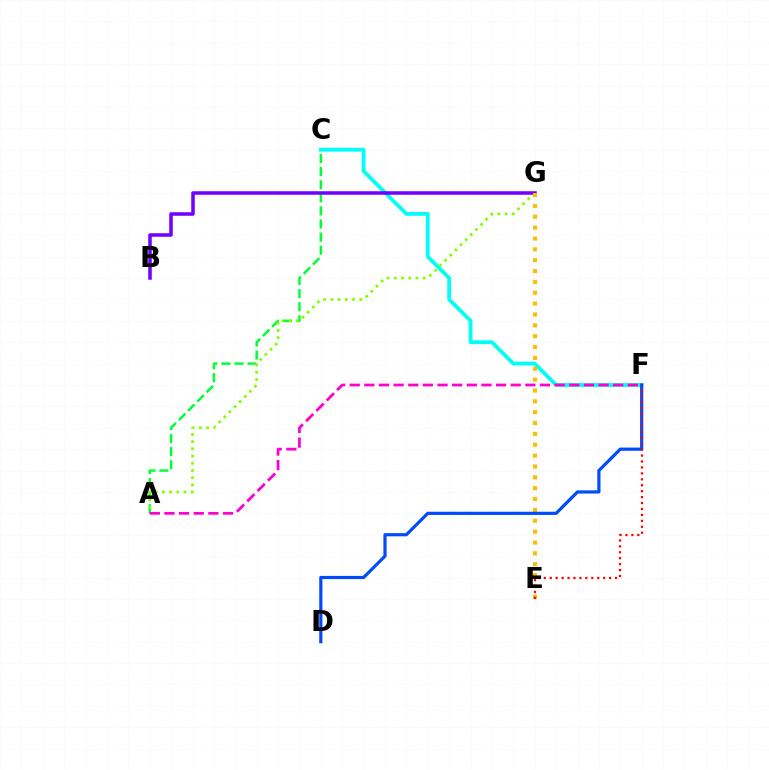{('A', 'C'): [{'color': '#00ff39', 'line_style': 'dashed', 'thickness': 1.78}], ('C', 'F'): [{'color': '#00fff6', 'line_style': 'solid', 'thickness': 2.75}], ('A', 'G'): [{'color': '#84ff00', 'line_style': 'dotted', 'thickness': 1.96}], ('B', 'G'): [{'color': '#7200ff', 'line_style': 'solid', 'thickness': 2.54}], ('A', 'F'): [{'color': '#ff00cf', 'line_style': 'dashed', 'thickness': 1.99}], ('E', 'G'): [{'color': '#ffbd00', 'line_style': 'dotted', 'thickness': 2.95}], ('D', 'F'): [{'color': '#004bff', 'line_style': 'solid', 'thickness': 2.3}], ('E', 'F'): [{'color': '#ff0000', 'line_style': 'dotted', 'thickness': 1.61}]}